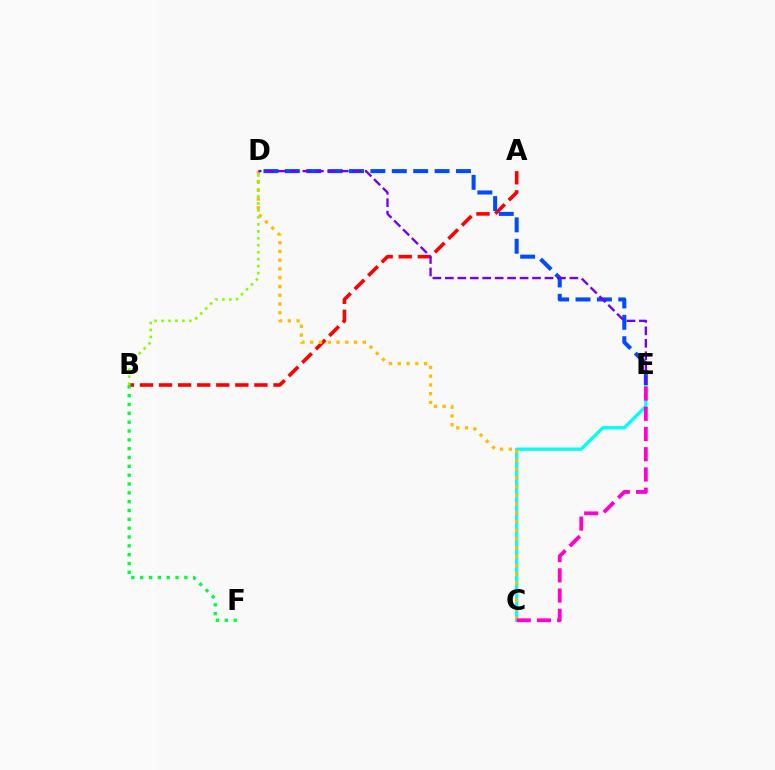{('C', 'E'): [{'color': '#00fff6', 'line_style': 'solid', 'thickness': 2.38}, {'color': '#ff00cf', 'line_style': 'dashed', 'thickness': 2.75}], ('A', 'B'): [{'color': '#ff0000', 'line_style': 'dashed', 'thickness': 2.59}], ('D', 'E'): [{'color': '#004bff', 'line_style': 'dashed', 'thickness': 2.91}, {'color': '#7200ff', 'line_style': 'dashed', 'thickness': 1.69}], ('C', 'D'): [{'color': '#ffbd00', 'line_style': 'dotted', 'thickness': 2.38}], ('B', 'D'): [{'color': '#84ff00', 'line_style': 'dotted', 'thickness': 1.89}], ('B', 'F'): [{'color': '#00ff39', 'line_style': 'dotted', 'thickness': 2.4}]}